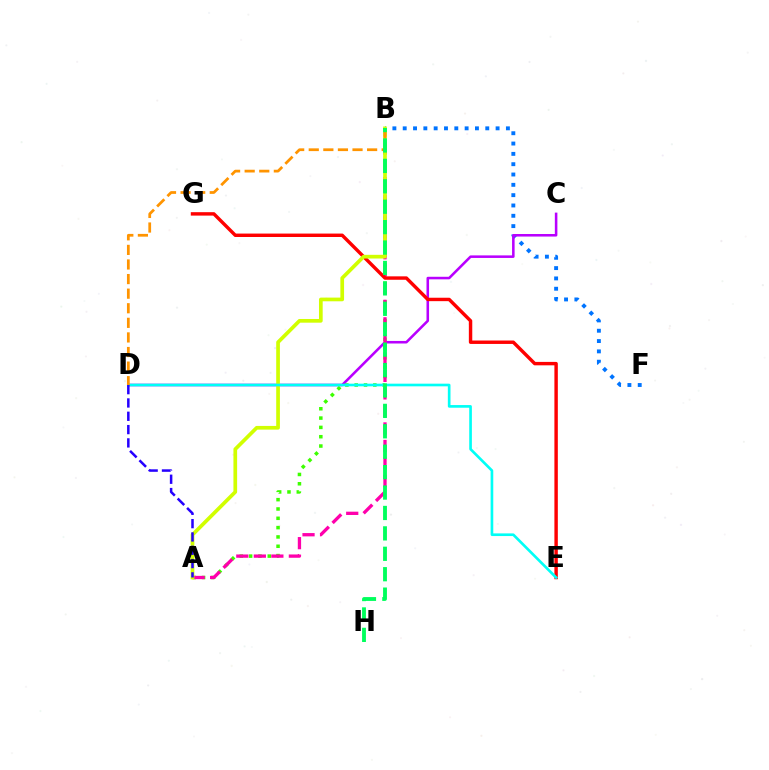{('B', 'F'): [{'color': '#0074ff', 'line_style': 'dotted', 'thickness': 2.8}], ('C', 'D'): [{'color': '#b900ff', 'line_style': 'solid', 'thickness': 1.84}], ('A', 'B'): [{'color': '#3dff00', 'line_style': 'dotted', 'thickness': 2.53}, {'color': '#ff00ac', 'line_style': 'dashed', 'thickness': 2.38}, {'color': '#d1ff00', 'line_style': 'solid', 'thickness': 2.66}], ('E', 'G'): [{'color': '#ff0000', 'line_style': 'solid', 'thickness': 2.46}], ('D', 'E'): [{'color': '#00fff6', 'line_style': 'solid', 'thickness': 1.91}], ('B', 'D'): [{'color': '#ff9400', 'line_style': 'dashed', 'thickness': 1.98}], ('A', 'D'): [{'color': '#2500ff', 'line_style': 'dashed', 'thickness': 1.81}], ('B', 'H'): [{'color': '#00ff5c', 'line_style': 'dashed', 'thickness': 2.77}]}